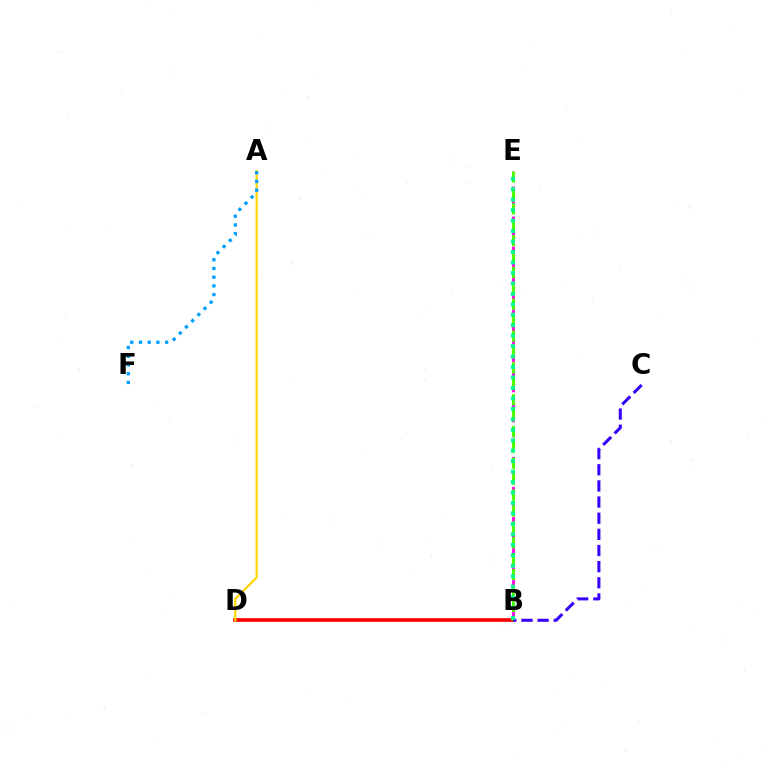{('B', 'D'): [{'color': '#ff0000', 'line_style': 'solid', 'thickness': 2.65}], ('B', 'E'): [{'color': '#ff00ed', 'line_style': 'dashed', 'thickness': 2.04}, {'color': '#4fff00', 'line_style': 'dashed', 'thickness': 2.16}, {'color': '#00ff86', 'line_style': 'dotted', 'thickness': 2.84}], ('A', 'D'): [{'color': '#ffd500', 'line_style': 'solid', 'thickness': 1.6}], ('A', 'F'): [{'color': '#009eff', 'line_style': 'dotted', 'thickness': 2.37}], ('B', 'C'): [{'color': '#3700ff', 'line_style': 'dashed', 'thickness': 2.19}]}